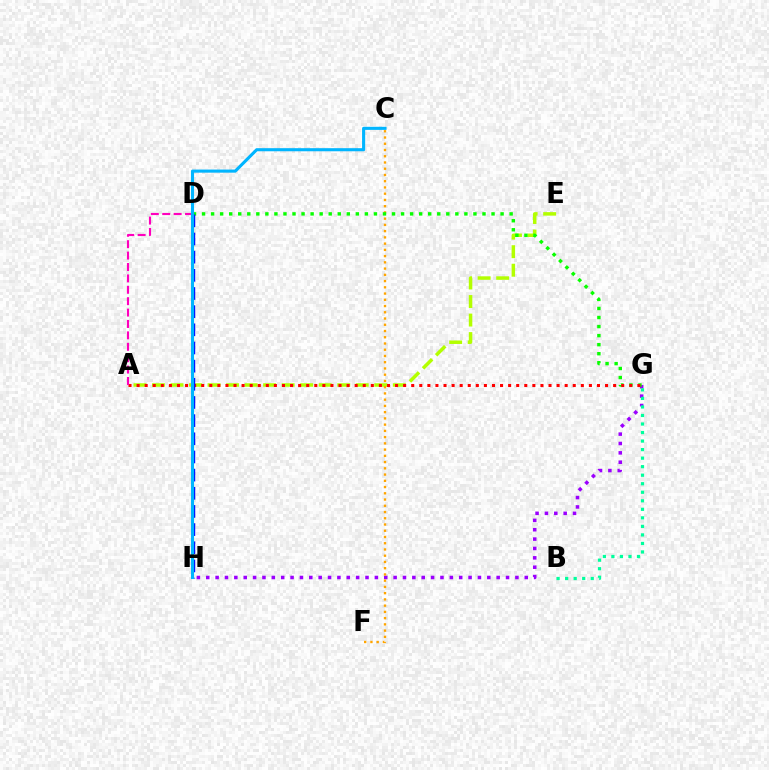{('G', 'H'): [{'color': '#9b00ff', 'line_style': 'dotted', 'thickness': 2.55}], ('A', 'E'): [{'color': '#b3ff00', 'line_style': 'dashed', 'thickness': 2.52}], ('C', 'F'): [{'color': '#ffa500', 'line_style': 'dotted', 'thickness': 1.7}], ('D', 'G'): [{'color': '#08ff00', 'line_style': 'dotted', 'thickness': 2.46}], ('B', 'G'): [{'color': '#00ff9d', 'line_style': 'dotted', 'thickness': 2.32}], ('A', 'G'): [{'color': '#ff0000', 'line_style': 'dotted', 'thickness': 2.19}], ('D', 'H'): [{'color': '#0010ff', 'line_style': 'dashed', 'thickness': 2.47}], ('A', 'D'): [{'color': '#ff00bd', 'line_style': 'dashed', 'thickness': 1.55}], ('C', 'H'): [{'color': '#00b5ff', 'line_style': 'solid', 'thickness': 2.23}]}